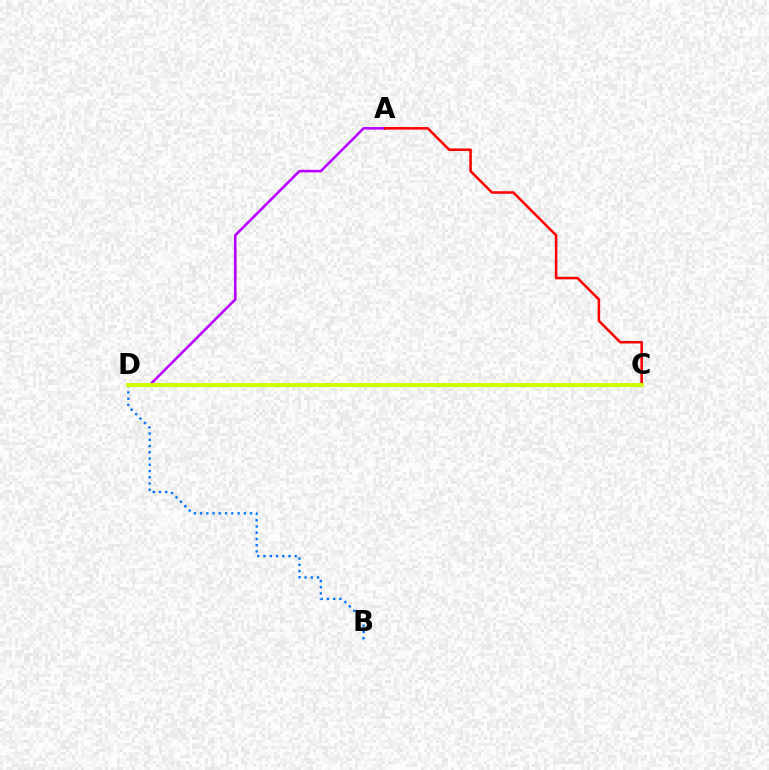{('A', 'D'): [{'color': '#b900ff', 'line_style': 'solid', 'thickness': 1.85}], ('B', 'D'): [{'color': '#0074ff', 'line_style': 'dotted', 'thickness': 1.7}], ('A', 'C'): [{'color': '#ff0000', 'line_style': 'solid', 'thickness': 1.83}], ('C', 'D'): [{'color': '#00ff5c', 'line_style': 'dashed', 'thickness': 2.23}, {'color': '#d1ff00', 'line_style': 'solid', 'thickness': 2.81}]}